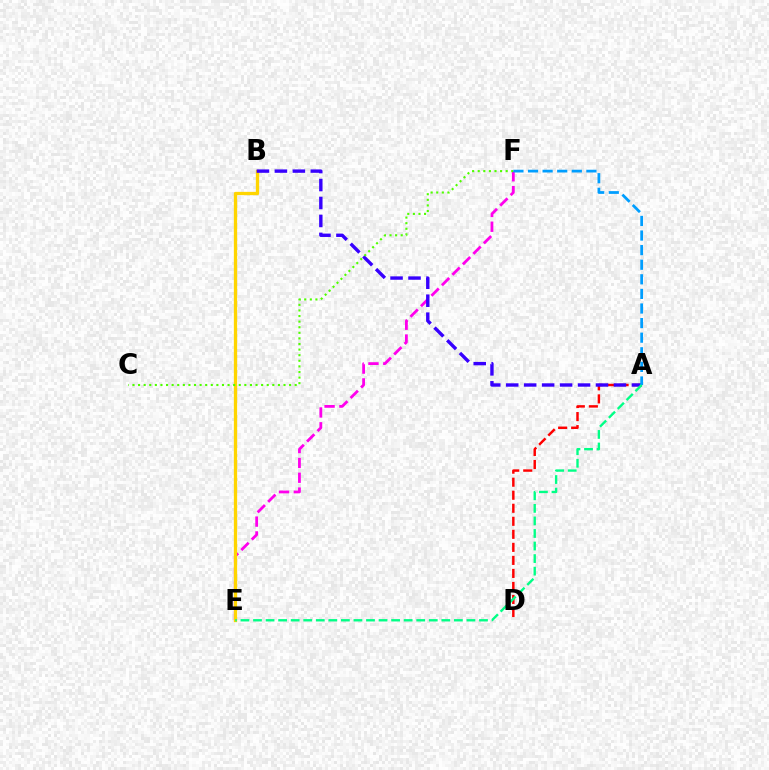{('E', 'F'): [{'color': '#ff00ed', 'line_style': 'dashed', 'thickness': 2.01}], ('A', 'D'): [{'color': '#ff0000', 'line_style': 'dashed', 'thickness': 1.77}], ('B', 'E'): [{'color': '#ffd500', 'line_style': 'solid', 'thickness': 2.37}], ('A', 'B'): [{'color': '#3700ff', 'line_style': 'dashed', 'thickness': 2.44}], ('C', 'F'): [{'color': '#4fff00', 'line_style': 'dotted', 'thickness': 1.52}], ('A', 'F'): [{'color': '#009eff', 'line_style': 'dashed', 'thickness': 1.98}], ('A', 'E'): [{'color': '#00ff86', 'line_style': 'dashed', 'thickness': 1.71}]}